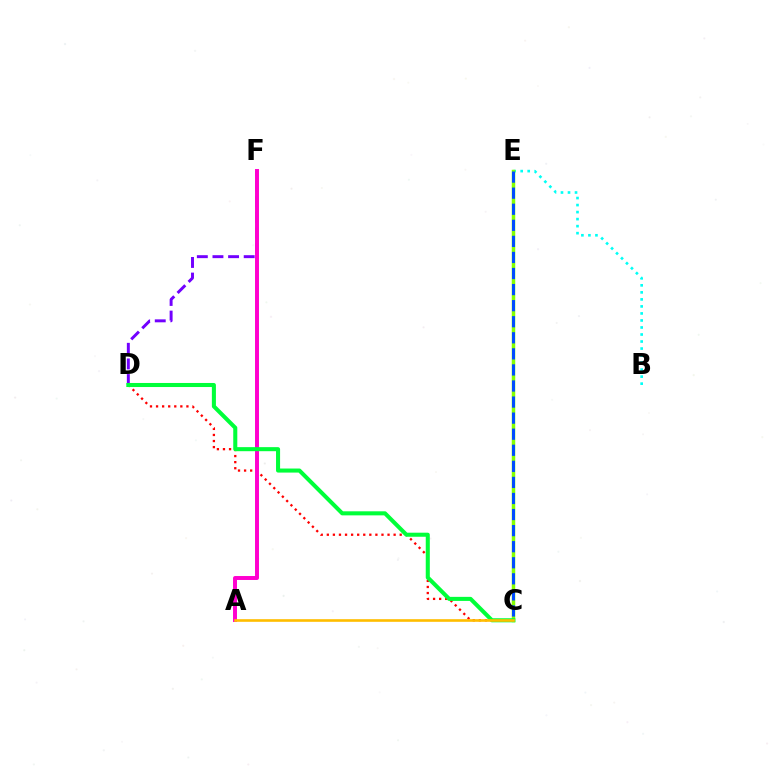{('B', 'E'): [{'color': '#00fff6', 'line_style': 'dotted', 'thickness': 1.91}], ('D', 'F'): [{'color': '#7200ff', 'line_style': 'dashed', 'thickness': 2.12}], ('C', 'E'): [{'color': '#84ff00', 'line_style': 'solid', 'thickness': 2.51}, {'color': '#004bff', 'line_style': 'dashed', 'thickness': 2.18}], ('C', 'D'): [{'color': '#ff0000', 'line_style': 'dotted', 'thickness': 1.65}, {'color': '#00ff39', 'line_style': 'solid', 'thickness': 2.92}], ('A', 'F'): [{'color': '#ff00cf', 'line_style': 'solid', 'thickness': 2.84}], ('A', 'C'): [{'color': '#ffbd00', 'line_style': 'solid', 'thickness': 1.9}]}